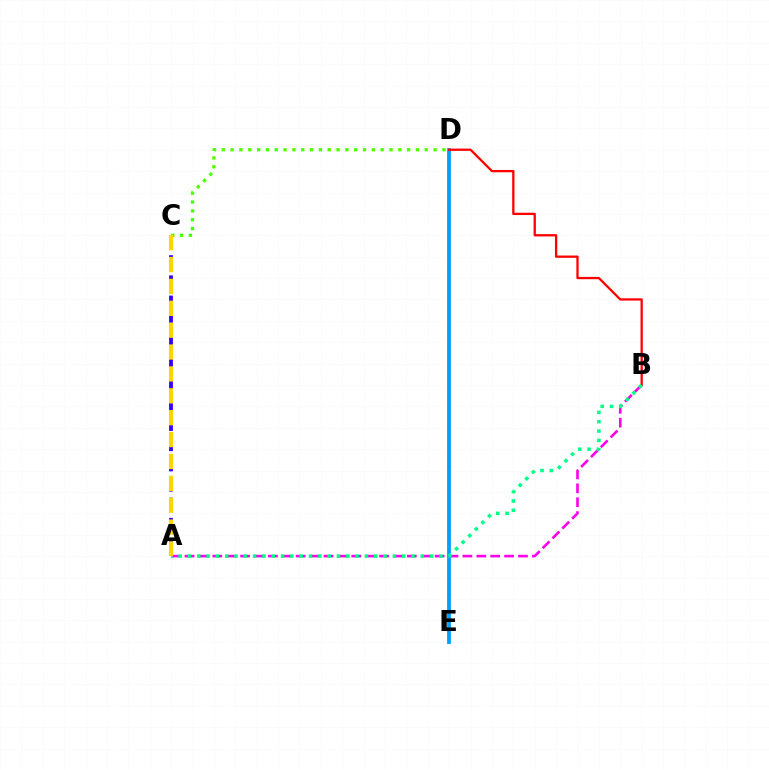{('A', 'B'): [{'color': '#ff00ed', 'line_style': 'dashed', 'thickness': 1.89}, {'color': '#00ff86', 'line_style': 'dotted', 'thickness': 2.53}], ('A', 'C'): [{'color': '#3700ff', 'line_style': 'dashed', 'thickness': 2.74}, {'color': '#ffd500', 'line_style': 'dashed', 'thickness': 2.97}], ('D', 'E'): [{'color': '#009eff', 'line_style': 'solid', 'thickness': 2.73}], ('C', 'D'): [{'color': '#4fff00', 'line_style': 'dotted', 'thickness': 2.4}], ('B', 'D'): [{'color': '#ff0000', 'line_style': 'solid', 'thickness': 1.65}]}